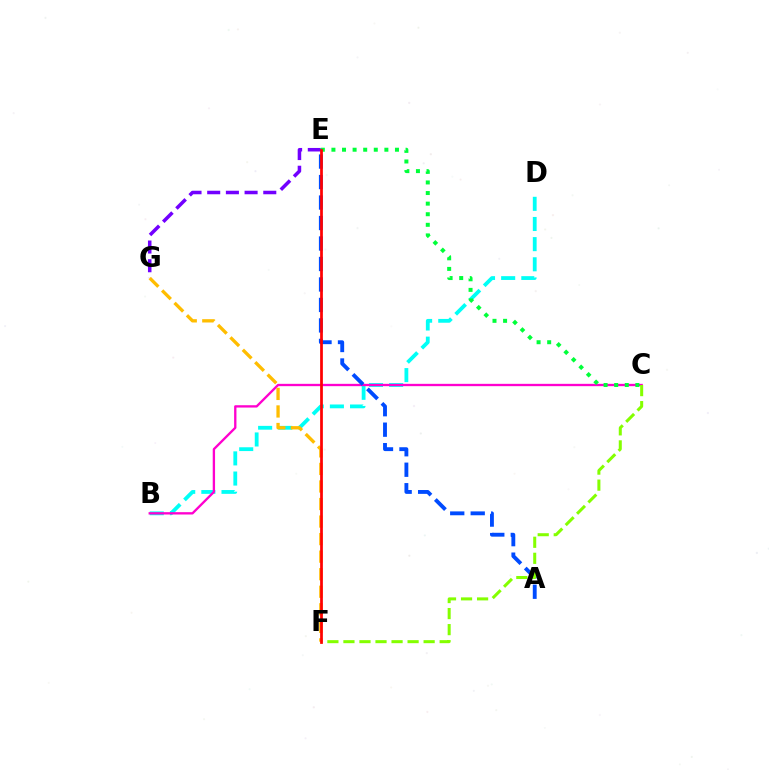{('B', 'D'): [{'color': '#00fff6', 'line_style': 'dashed', 'thickness': 2.74}], ('B', 'C'): [{'color': '#ff00cf', 'line_style': 'solid', 'thickness': 1.68}], ('E', 'G'): [{'color': '#7200ff', 'line_style': 'dashed', 'thickness': 2.54}], ('A', 'E'): [{'color': '#004bff', 'line_style': 'dashed', 'thickness': 2.78}], ('C', 'E'): [{'color': '#00ff39', 'line_style': 'dotted', 'thickness': 2.88}], ('C', 'F'): [{'color': '#84ff00', 'line_style': 'dashed', 'thickness': 2.18}], ('F', 'G'): [{'color': '#ffbd00', 'line_style': 'dashed', 'thickness': 2.38}], ('E', 'F'): [{'color': '#ff0000', 'line_style': 'solid', 'thickness': 1.97}]}